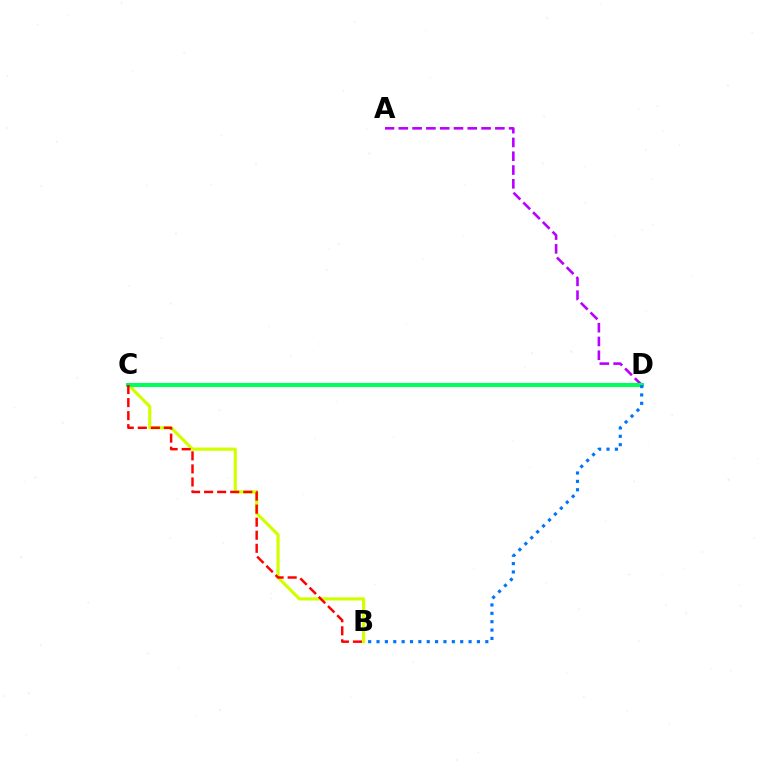{('A', 'D'): [{'color': '#b900ff', 'line_style': 'dashed', 'thickness': 1.87}], ('B', 'C'): [{'color': '#d1ff00', 'line_style': 'solid', 'thickness': 2.29}, {'color': '#ff0000', 'line_style': 'dashed', 'thickness': 1.77}], ('C', 'D'): [{'color': '#00ff5c', 'line_style': 'solid', 'thickness': 2.91}], ('B', 'D'): [{'color': '#0074ff', 'line_style': 'dotted', 'thickness': 2.27}]}